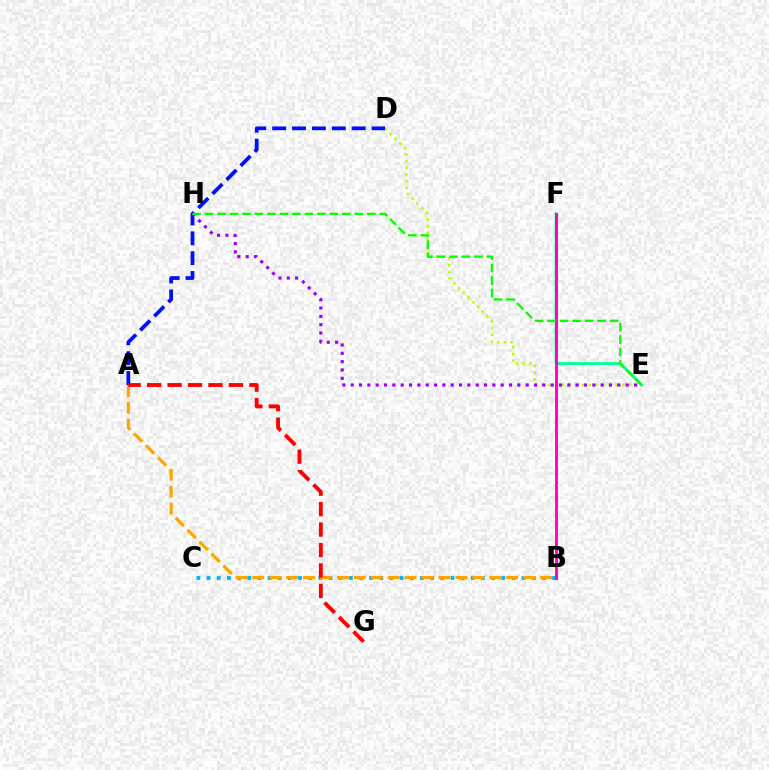{('D', 'E'): [{'color': '#b3ff00', 'line_style': 'dotted', 'thickness': 1.83}], ('B', 'C'): [{'color': '#00b5ff', 'line_style': 'dotted', 'thickness': 2.76}], ('A', 'D'): [{'color': '#0010ff', 'line_style': 'dashed', 'thickness': 2.7}], ('E', 'H'): [{'color': '#9b00ff', 'line_style': 'dotted', 'thickness': 2.26}, {'color': '#08ff00', 'line_style': 'dashed', 'thickness': 1.7}], ('E', 'F'): [{'color': '#00ff9d', 'line_style': 'solid', 'thickness': 2.13}], ('B', 'F'): [{'color': '#ff00bd', 'line_style': 'solid', 'thickness': 2.06}], ('A', 'B'): [{'color': '#ffa500', 'line_style': 'dashed', 'thickness': 2.3}], ('A', 'G'): [{'color': '#ff0000', 'line_style': 'dashed', 'thickness': 2.78}]}